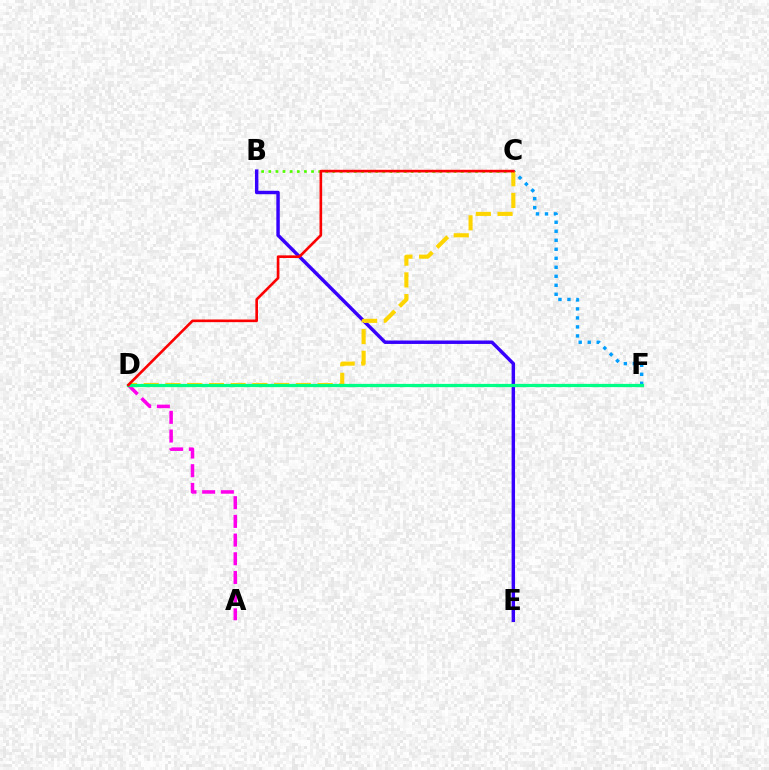{('B', 'C'): [{'color': '#4fff00', 'line_style': 'dotted', 'thickness': 1.94}], ('A', 'D'): [{'color': '#ff00ed', 'line_style': 'dashed', 'thickness': 2.54}], ('B', 'E'): [{'color': '#3700ff', 'line_style': 'solid', 'thickness': 2.47}], ('C', 'F'): [{'color': '#009eff', 'line_style': 'dotted', 'thickness': 2.45}], ('C', 'D'): [{'color': '#ffd500', 'line_style': 'dashed', 'thickness': 2.95}, {'color': '#ff0000', 'line_style': 'solid', 'thickness': 1.9}], ('D', 'F'): [{'color': '#00ff86', 'line_style': 'solid', 'thickness': 2.33}]}